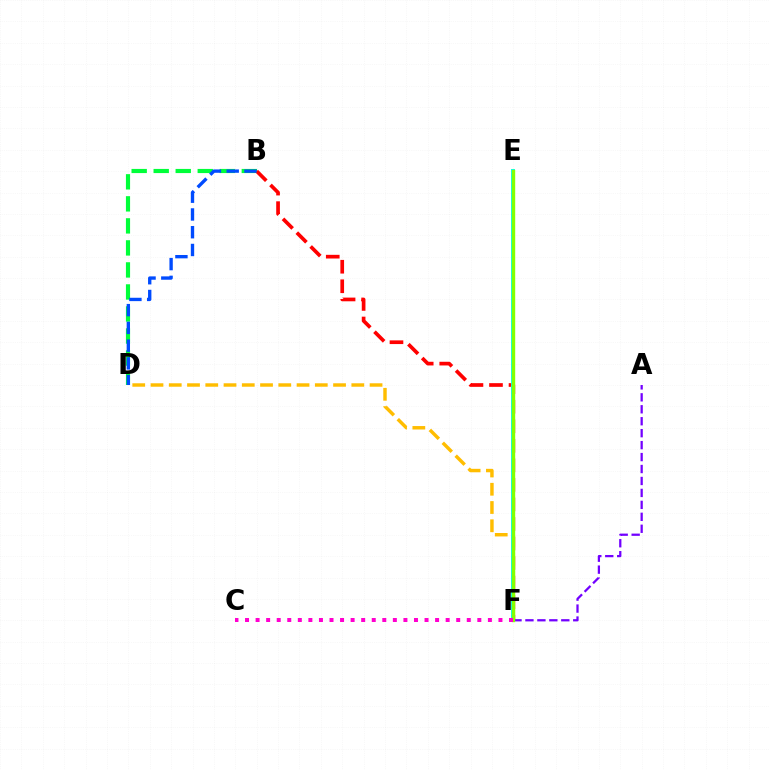{('B', 'D'): [{'color': '#00ff39', 'line_style': 'dashed', 'thickness': 2.99}, {'color': '#004bff', 'line_style': 'dashed', 'thickness': 2.41}], ('D', 'F'): [{'color': '#ffbd00', 'line_style': 'dashed', 'thickness': 2.48}], ('B', 'F'): [{'color': '#ff0000', 'line_style': 'dashed', 'thickness': 2.65}], ('A', 'F'): [{'color': '#7200ff', 'line_style': 'dashed', 'thickness': 1.62}], ('E', 'F'): [{'color': '#00fff6', 'line_style': 'solid', 'thickness': 2.84}, {'color': '#84ff00', 'line_style': 'solid', 'thickness': 2.44}], ('C', 'F'): [{'color': '#ff00cf', 'line_style': 'dotted', 'thickness': 2.87}]}